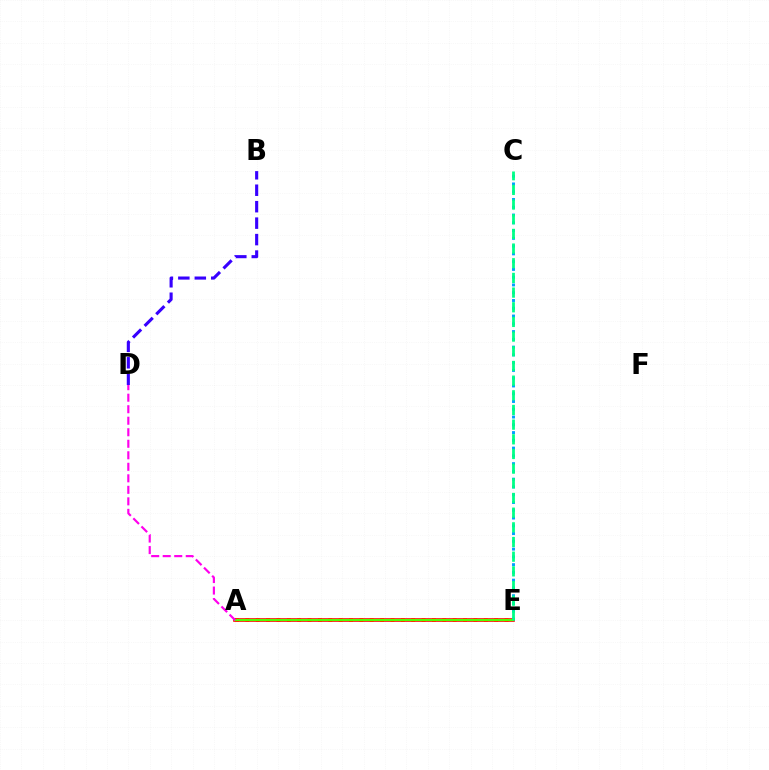{('A', 'E'): [{'color': '#ffd500', 'line_style': 'dotted', 'thickness': 2.82}, {'color': '#ff0000', 'line_style': 'solid', 'thickness': 2.61}, {'color': '#4fff00', 'line_style': 'solid', 'thickness': 1.52}], ('C', 'E'): [{'color': '#009eff', 'line_style': 'dotted', 'thickness': 2.11}, {'color': '#00ff86', 'line_style': 'dashed', 'thickness': 1.99}], ('B', 'D'): [{'color': '#3700ff', 'line_style': 'dashed', 'thickness': 2.24}], ('A', 'D'): [{'color': '#ff00ed', 'line_style': 'dashed', 'thickness': 1.56}]}